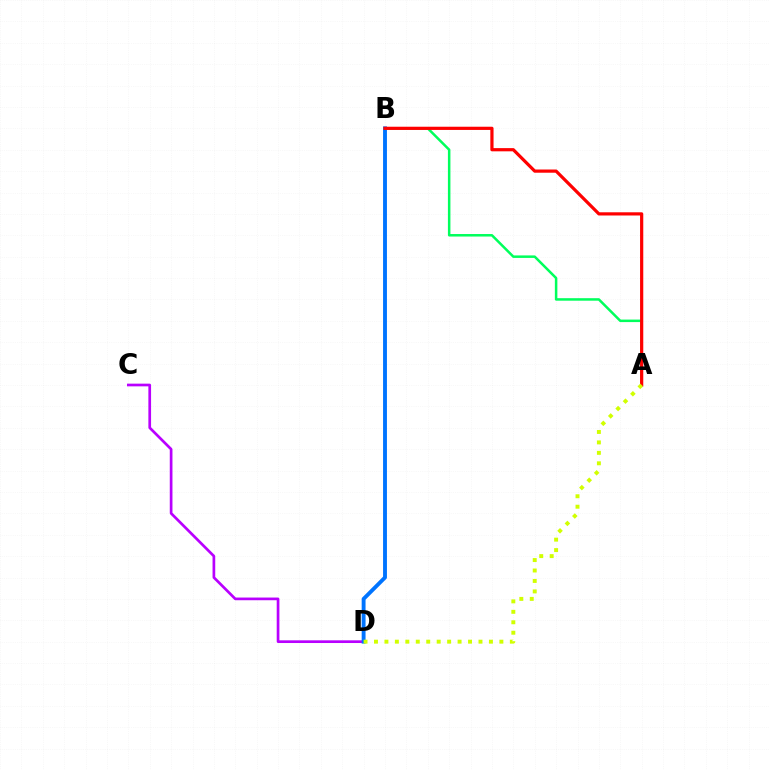{('A', 'B'): [{'color': '#00ff5c', 'line_style': 'solid', 'thickness': 1.81}, {'color': '#ff0000', 'line_style': 'solid', 'thickness': 2.31}], ('C', 'D'): [{'color': '#b900ff', 'line_style': 'solid', 'thickness': 1.94}], ('B', 'D'): [{'color': '#0074ff', 'line_style': 'solid', 'thickness': 2.79}], ('A', 'D'): [{'color': '#d1ff00', 'line_style': 'dotted', 'thickness': 2.84}]}